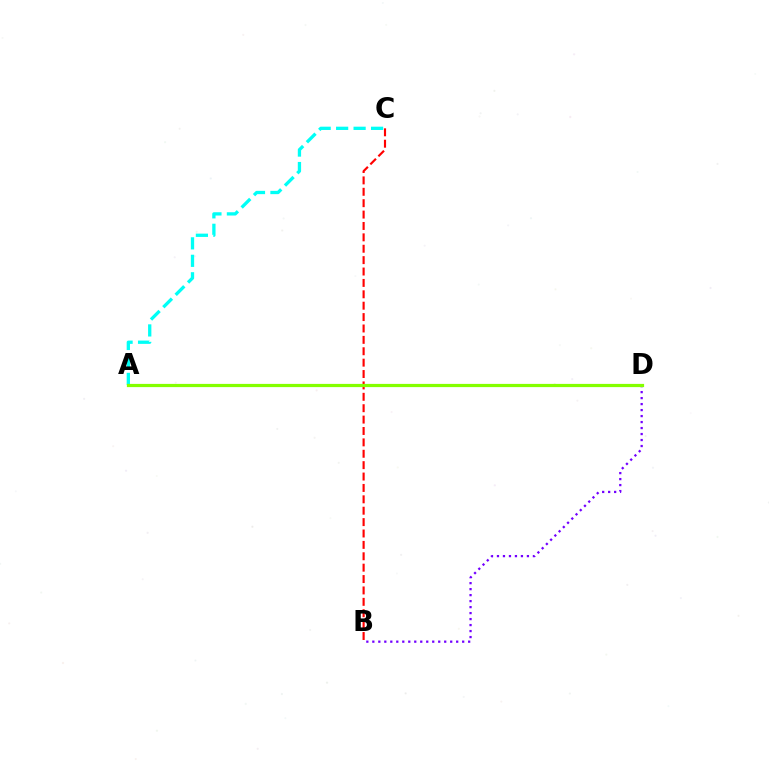{('B', 'C'): [{'color': '#ff0000', 'line_style': 'dashed', 'thickness': 1.55}], ('A', 'C'): [{'color': '#00fff6', 'line_style': 'dashed', 'thickness': 2.37}], ('B', 'D'): [{'color': '#7200ff', 'line_style': 'dotted', 'thickness': 1.63}], ('A', 'D'): [{'color': '#84ff00', 'line_style': 'solid', 'thickness': 2.31}]}